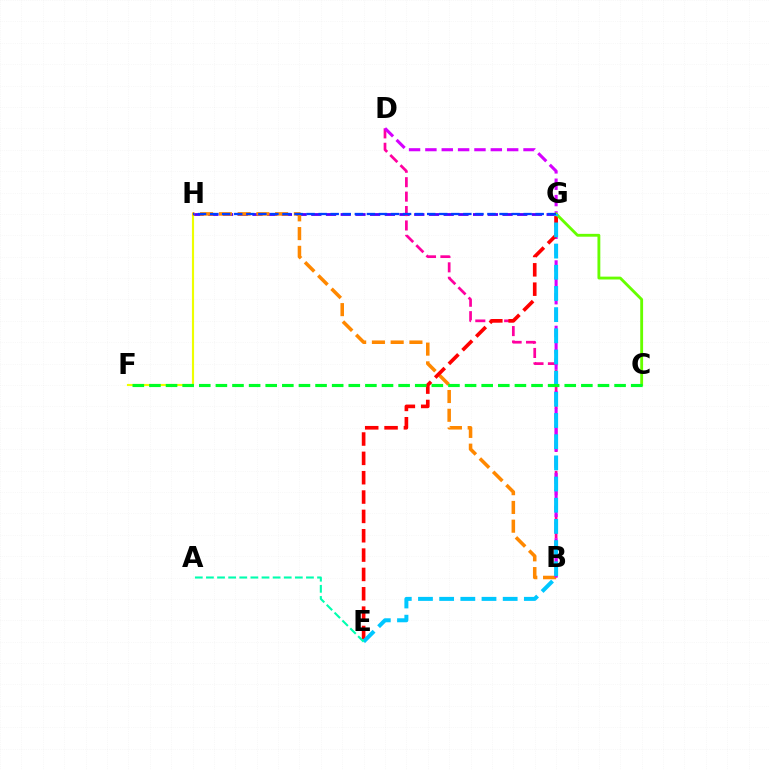{('G', 'H'): [{'color': '#4f00ff', 'line_style': 'dashed', 'thickness': 2.0}, {'color': '#003fff', 'line_style': 'dashed', 'thickness': 1.64}], ('F', 'H'): [{'color': '#eeff00', 'line_style': 'solid', 'thickness': 1.55}], ('B', 'D'): [{'color': '#ff00a0', 'line_style': 'dashed', 'thickness': 1.96}, {'color': '#d600ff', 'line_style': 'dashed', 'thickness': 2.22}], ('B', 'H'): [{'color': '#ff8800', 'line_style': 'dashed', 'thickness': 2.55}], ('E', 'G'): [{'color': '#ff0000', 'line_style': 'dashed', 'thickness': 2.63}, {'color': '#00c7ff', 'line_style': 'dashed', 'thickness': 2.88}], ('C', 'G'): [{'color': '#66ff00', 'line_style': 'solid', 'thickness': 2.05}], ('A', 'E'): [{'color': '#00ffaf', 'line_style': 'dashed', 'thickness': 1.51}], ('C', 'F'): [{'color': '#00ff27', 'line_style': 'dashed', 'thickness': 2.26}]}